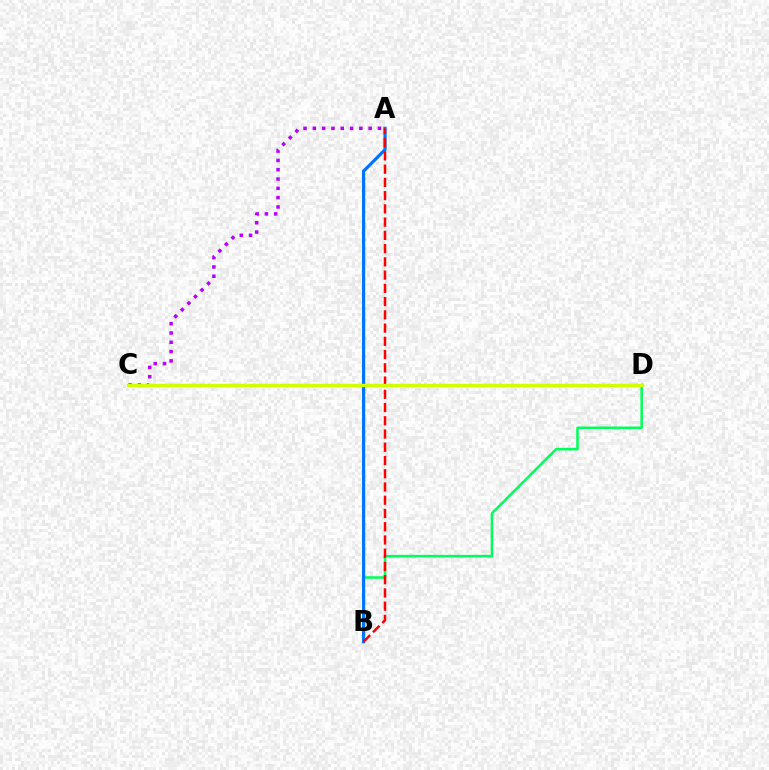{('B', 'D'): [{'color': '#00ff5c', 'line_style': 'solid', 'thickness': 1.84}], ('A', 'B'): [{'color': '#0074ff', 'line_style': 'solid', 'thickness': 2.3}, {'color': '#ff0000', 'line_style': 'dashed', 'thickness': 1.8}], ('A', 'C'): [{'color': '#b900ff', 'line_style': 'dotted', 'thickness': 2.53}], ('C', 'D'): [{'color': '#d1ff00', 'line_style': 'solid', 'thickness': 2.41}]}